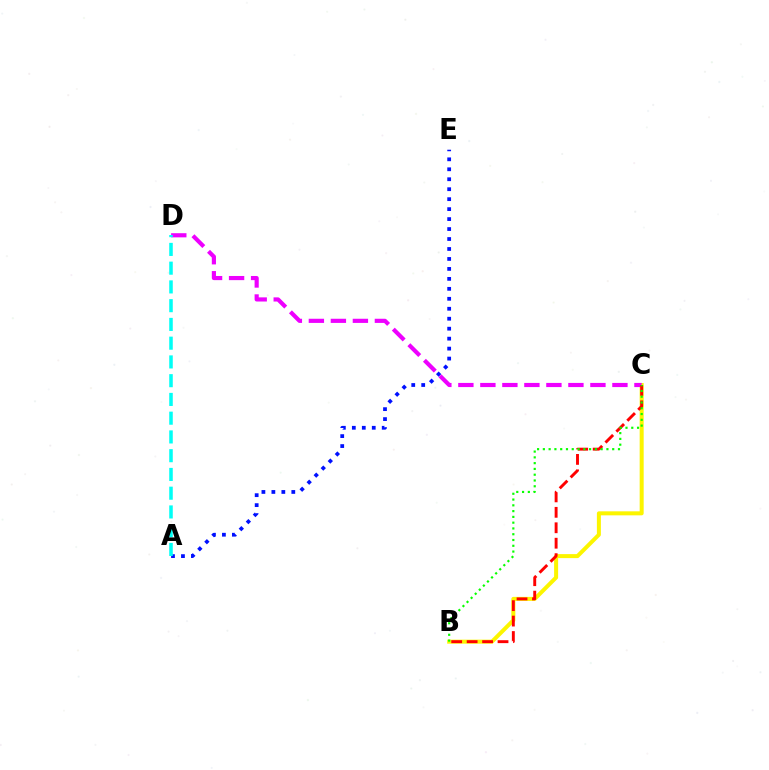{('B', 'C'): [{'color': '#fcf500', 'line_style': 'solid', 'thickness': 2.88}, {'color': '#ff0000', 'line_style': 'dashed', 'thickness': 2.1}, {'color': '#08ff00', 'line_style': 'dotted', 'thickness': 1.57}], ('A', 'E'): [{'color': '#0010ff', 'line_style': 'dotted', 'thickness': 2.71}], ('C', 'D'): [{'color': '#ee00ff', 'line_style': 'dashed', 'thickness': 2.99}], ('A', 'D'): [{'color': '#00fff6', 'line_style': 'dashed', 'thickness': 2.55}]}